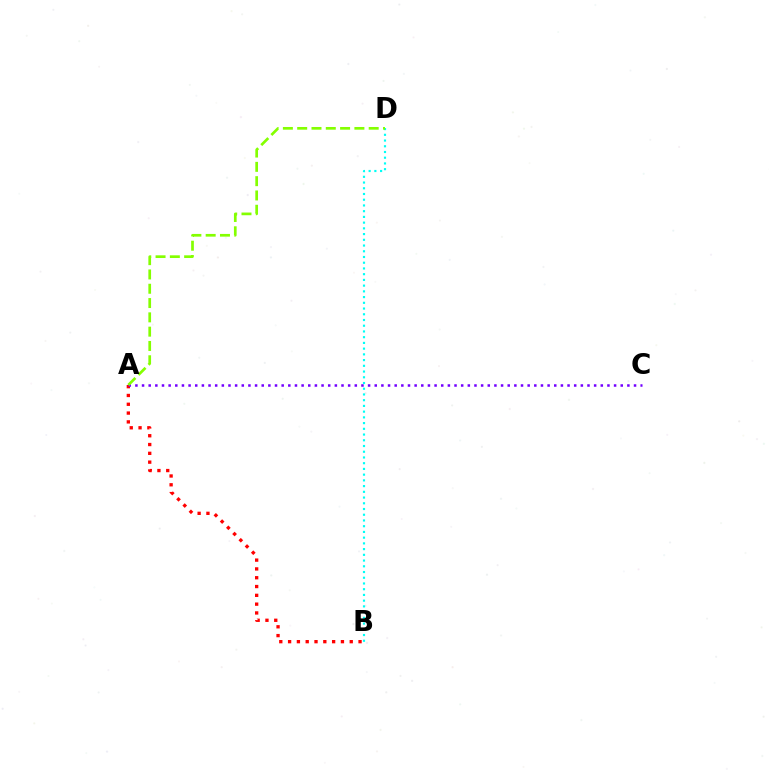{('A', 'B'): [{'color': '#ff0000', 'line_style': 'dotted', 'thickness': 2.39}], ('A', 'C'): [{'color': '#7200ff', 'line_style': 'dotted', 'thickness': 1.81}], ('B', 'D'): [{'color': '#00fff6', 'line_style': 'dotted', 'thickness': 1.56}], ('A', 'D'): [{'color': '#84ff00', 'line_style': 'dashed', 'thickness': 1.94}]}